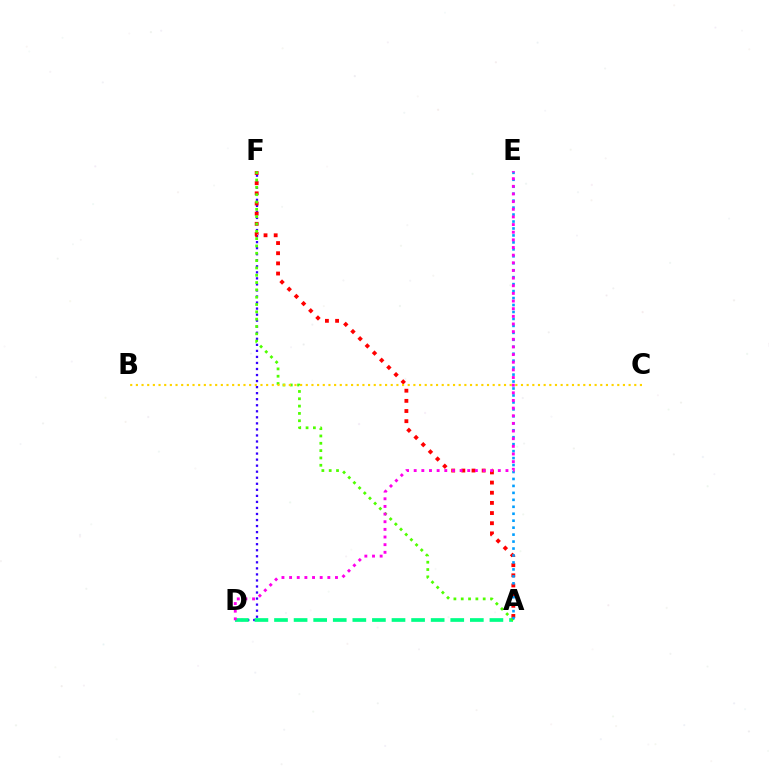{('D', 'F'): [{'color': '#3700ff', 'line_style': 'dotted', 'thickness': 1.64}], ('A', 'F'): [{'color': '#ff0000', 'line_style': 'dotted', 'thickness': 2.76}, {'color': '#4fff00', 'line_style': 'dotted', 'thickness': 1.99}], ('A', 'D'): [{'color': '#00ff86', 'line_style': 'dashed', 'thickness': 2.66}], ('A', 'E'): [{'color': '#009eff', 'line_style': 'dotted', 'thickness': 1.89}], ('B', 'C'): [{'color': '#ffd500', 'line_style': 'dotted', 'thickness': 1.54}], ('D', 'E'): [{'color': '#ff00ed', 'line_style': 'dotted', 'thickness': 2.08}]}